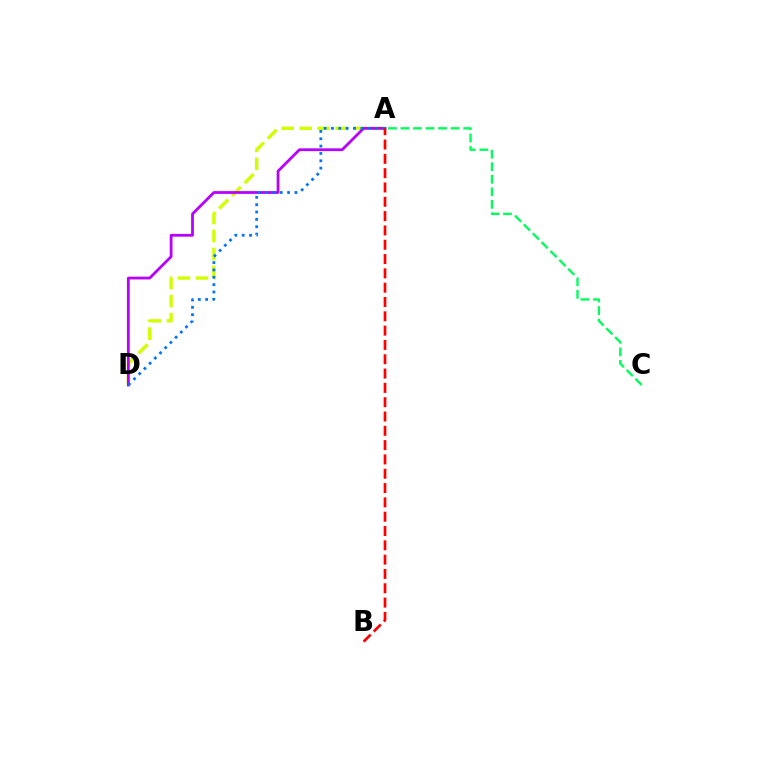{('A', 'D'): [{'color': '#d1ff00', 'line_style': 'dashed', 'thickness': 2.44}, {'color': '#b900ff', 'line_style': 'solid', 'thickness': 2.0}, {'color': '#0074ff', 'line_style': 'dotted', 'thickness': 2.0}], ('A', 'C'): [{'color': '#00ff5c', 'line_style': 'dashed', 'thickness': 1.7}], ('A', 'B'): [{'color': '#ff0000', 'line_style': 'dashed', 'thickness': 1.94}]}